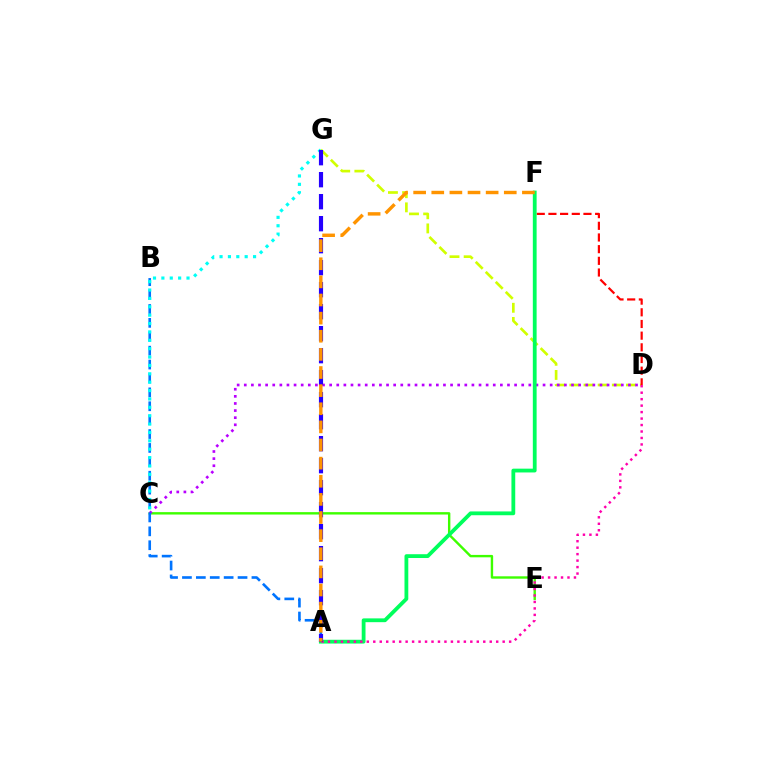{('D', 'G'): [{'color': '#d1ff00', 'line_style': 'dashed', 'thickness': 1.92}], ('C', 'E'): [{'color': '#3dff00', 'line_style': 'solid', 'thickness': 1.73}], ('C', 'D'): [{'color': '#b900ff', 'line_style': 'dotted', 'thickness': 1.93}], ('D', 'F'): [{'color': '#ff0000', 'line_style': 'dashed', 'thickness': 1.59}], ('A', 'F'): [{'color': '#00ff5c', 'line_style': 'solid', 'thickness': 2.74}, {'color': '#ff9400', 'line_style': 'dashed', 'thickness': 2.46}], ('A', 'D'): [{'color': '#ff00ac', 'line_style': 'dotted', 'thickness': 1.76}], ('A', 'B'): [{'color': '#0074ff', 'line_style': 'dashed', 'thickness': 1.89}], ('C', 'G'): [{'color': '#00fff6', 'line_style': 'dotted', 'thickness': 2.28}], ('A', 'G'): [{'color': '#2500ff', 'line_style': 'dashed', 'thickness': 2.99}]}